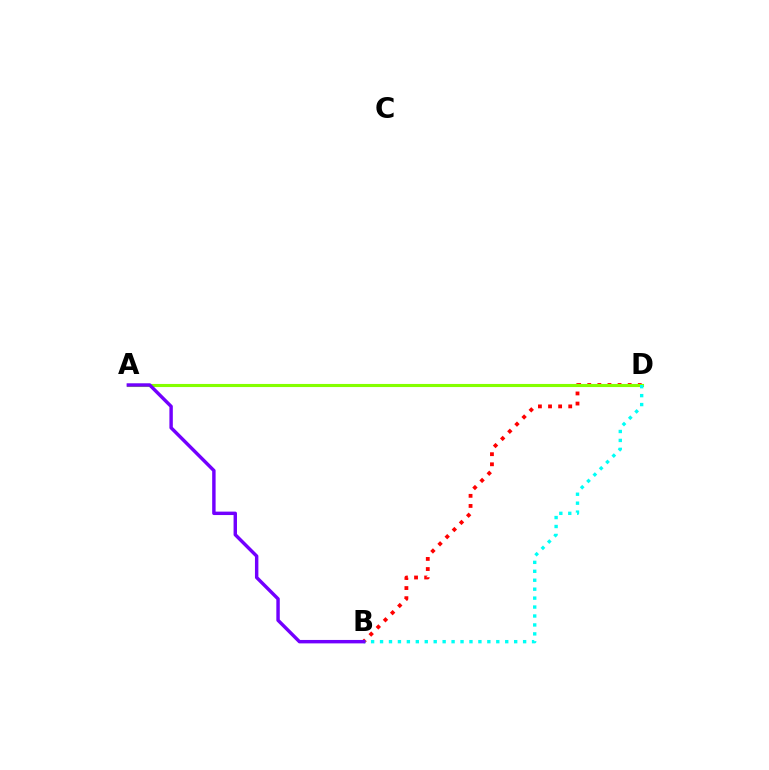{('B', 'D'): [{'color': '#ff0000', 'line_style': 'dotted', 'thickness': 2.74}, {'color': '#00fff6', 'line_style': 'dotted', 'thickness': 2.43}], ('A', 'D'): [{'color': '#84ff00', 'line_style': 'solid', 'thickness': 2.23}], ('A', 'B'): [{'color': '#7200ff', 'line_style': 'solid', 'thickness': 2.47}]}